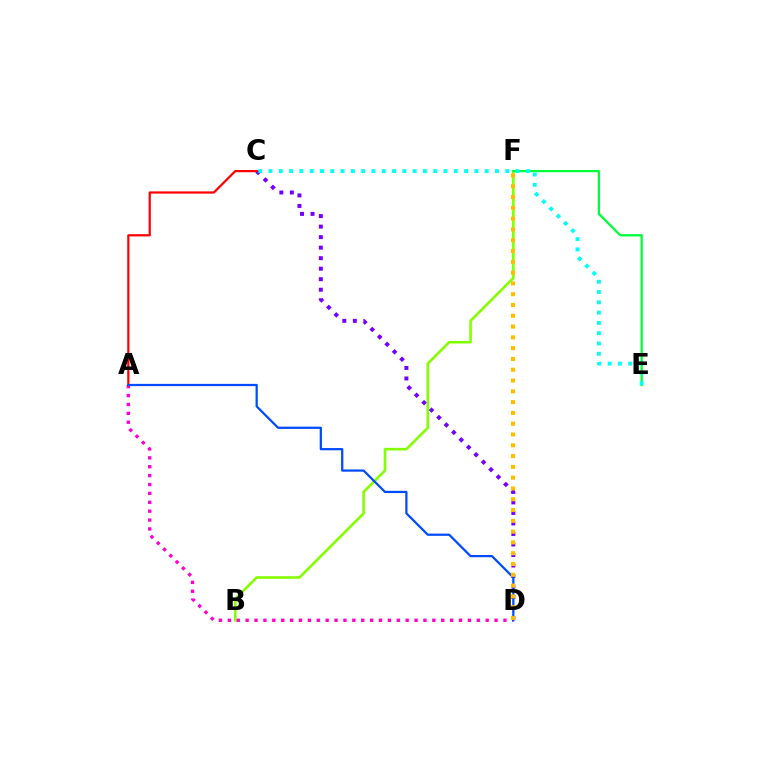{('B', 'F'): [{'color': '#84ff00', 'line_style': 'solid', 'thickness': 1.88}], ('C', 'D'): [{'color': '#7200ff', 'line_style': 'dotted', 'thickness': 2.86}], ('E', 'F'): [{'color': '#00ff39', 'line_style': 'solid', 'thickness': 1.63}], ('A', 'C'): [{'color': '#ff0000', 'line_style': 'solid', 'thickness': 1.6}], ('A', 'D'): [{'color': '#ff00cf', 'line_style': 'dotted', 'thickness': 2.42}, {'color': '#004bff', 'line_style': 'solid', 'thickness': 1.61}], ('C', 'E'): [{'color': '#00fff6', 'line_style': 'dotted', 'thickness': 2.8}], ('D', 'F'): [{'color': '#ffbd00', 'line_style': 'dotted', 'thickness': 2.93}]}